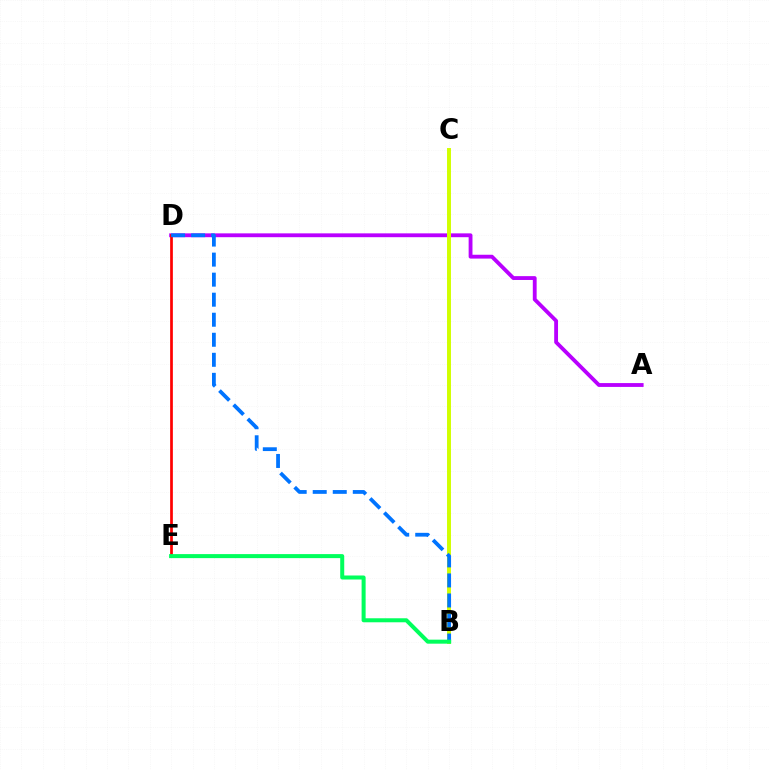{('A', 'D'): [{'color': '#b900ff', 'line_style': 'solid', 'thickness': 2.76}], ('B', 'C'): [{'color': '#d1ff00', 'line_style': 'solid', 'thickness': 2.84}], ('D', 'E'): [{'color': '#ff0000', 'line_style': 'solid', 'thickness': 1.96}], ('B', 'D'): [{'color': '#0074ff', 'line_style': 'dashed', 'thickness': 2.72}], ('B', 'E'): [{'color': '#00ff5c', 'line_style': 'solid', 'thickness': 2.89}]}